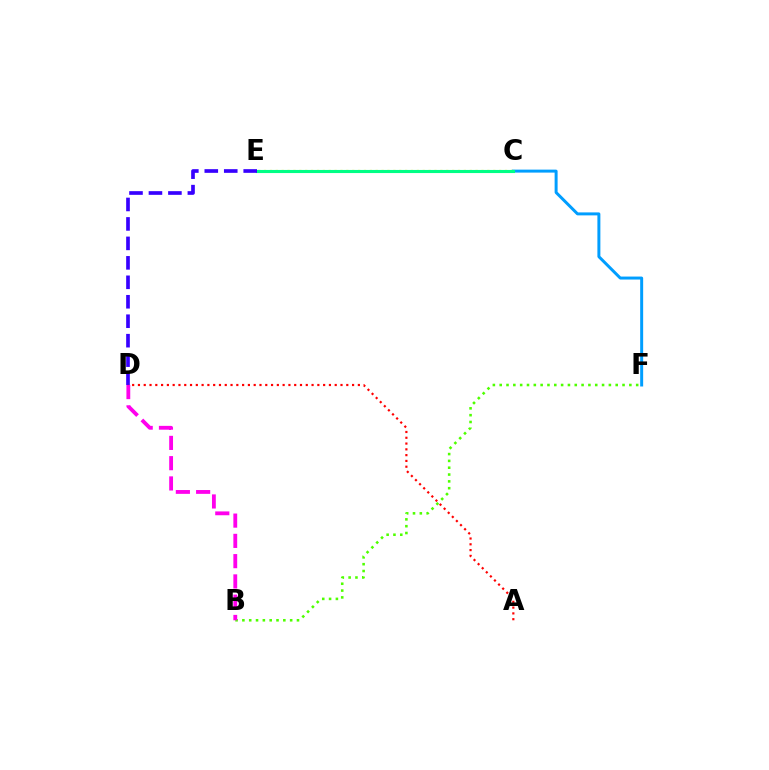{('C', 'F'): [{'color': '#009eff', 'line_style': 'solid', 'thickness': 2.14}], ('C', 'E'): [{'color': '#ffd500', 'line_style': 'dotted', 'thickness': 1.6}, {'color': '#00ff86', 'line_style': 'solid', 'thickness': 2.23}], ('B', 'F'): [{'color': '#4fff00', 'line_style': 'dotted', 'thickness': 1.85}], ('B', 'D'): [{'color': '#ff00ed', 'line_style': 'dashed', 'thickness': 2.75}], ('D', 'E'): [{'color': '#3700ff', 'line_style': 'dashed', 'thickness': 2.64}], ('A', 'D'): [{'color': '#ff0000', 'line_style': 'dotted', 'thickness': 1.57}]}